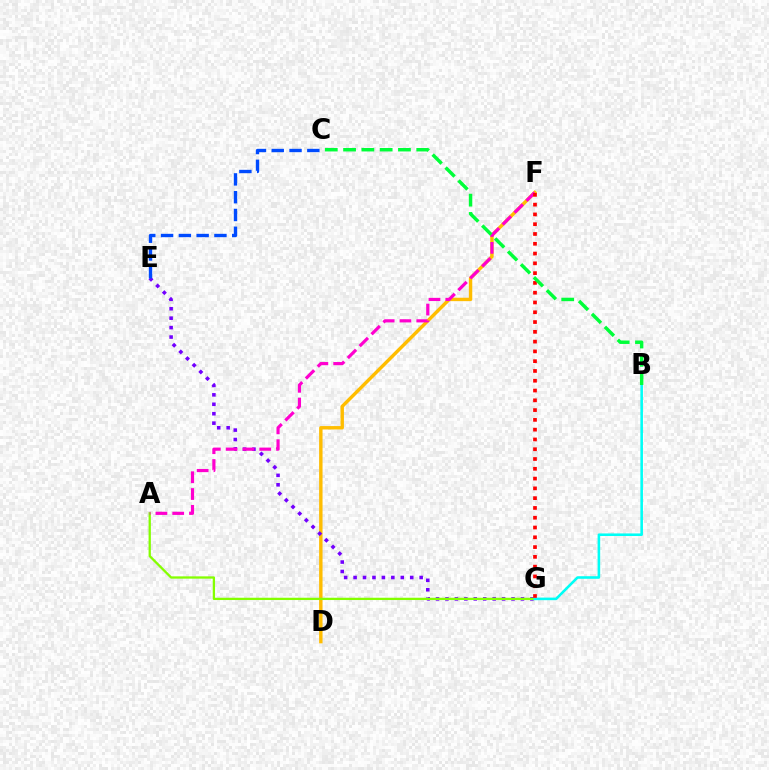{('D', 'F'): [{'color': '#ffbd00', 'line_style': 'solid', 'thickness': 2.46}], ('E', 'G'): [{'color': '#7200ff', 'line_style': 'dotted', 'thickness': 2.56}], ('A', 'G'): [{'color': '#84ff00', 'line_style': 'solid', 'thickness': 1.65}], ('B', 'G'): [{'color': '#00fff6', 'line_style': 'solid', 'thickness': 1.86}], ('A', 'F'): [{'color': '#ff00cf', 'line_style': 'dashed', 'thickness': 2.28}], ('F', 'G'): [{'color': '#ff0000', 'line_style': 'dotted', 'thickness': 2.66}], ('C', 'E'): [{'color': '#004bff', 'line_style': 'dashed', 'thickness': 2.42}], ('B', 'C'): [{'color': '#00ff39', 'line_style': 'dashed', 'thickness': 2.49}]}